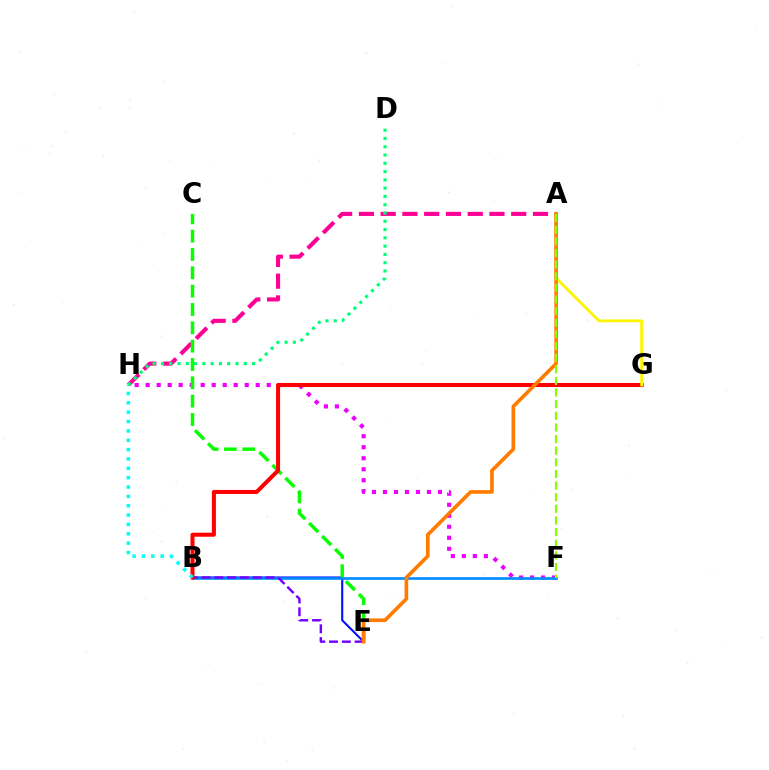{('F', 'H'): [{'color': '#ee00ff', 'line_style': 'dotted', 'thickness': 2.99}], ('B', 'E'): [{'color': '#0010ff', 'line_style': 'solid', 'thickness': 1.51}, {'color': '#7200ff', 'line_style': 'dashed', 'thickness': 1.74}], ('B', 'F'): [{'color': '#008cff', 'line_style': 'solid', 'thickness': 1.91}], ('A', 'H'): [{'color': '#ff0094', 'line_style': 'dashed', 'thickness': 2.96}], ('C', 'E'): [{'color': '#08ff00', 'line_style': 'dashed', 'thickness': 2.49}], ('B', 'G'): [{'color': '#ff0000', 'line_style': 'solid', 'thickness': 2.9}], ('A', 'G'): [{'color': '#fcf500', 'line_style': 'solid', 'thickness': 2.04}], ('B', 'H'): [{'color': '#00fff6', 'line_style': 'dotted', 'thickness': 2.54}], ('D', 'H'): [{'color': '#00ff74', 'line_style': 'dotted', 'thickness': 2.25}], ('A', 'E'): [{'color': '#ff7c00', 'line_style': 'solid', 'thickness': 2.62}], ('A', 'F'): [{'color': '#84ff00', 'line_style': 'dashed', 'thickness': 1.58}]}